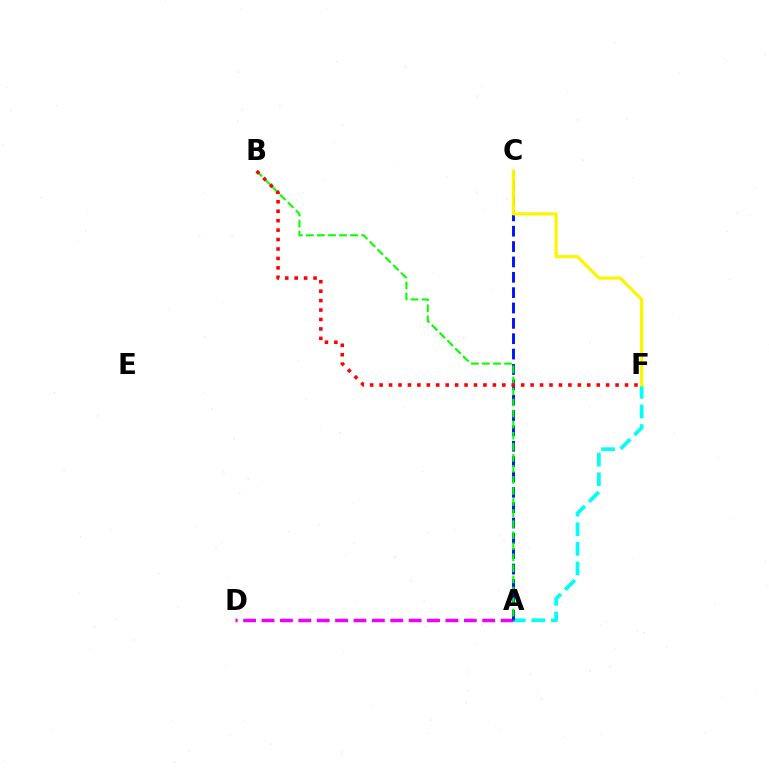{('A', 'F'): [{'color': '#00fff6', 'line_style': 'dashed', 'thickness': 2.66}], ('A', 'D'): [{'color': '#ee00ff', 'line_style': 'dashed', 'thickness': 2.5}], ('A', 'C'): [{'color': '#0010ff', 'line_style': 'dashed', 'thickness': 2.09}], ('C', 'F'): [{'color': '#fcf500', 'line_style': 'solid', 'thickness': 2.28}], ('A', 'B'): [{'color': '#08ff00', 'line_style': 'dashed', 'thickness': 1.5}], ('B', 'F'): [{'color': '#ff0000', 'line_style': 'dotted', 'thickness': 2.56}]}